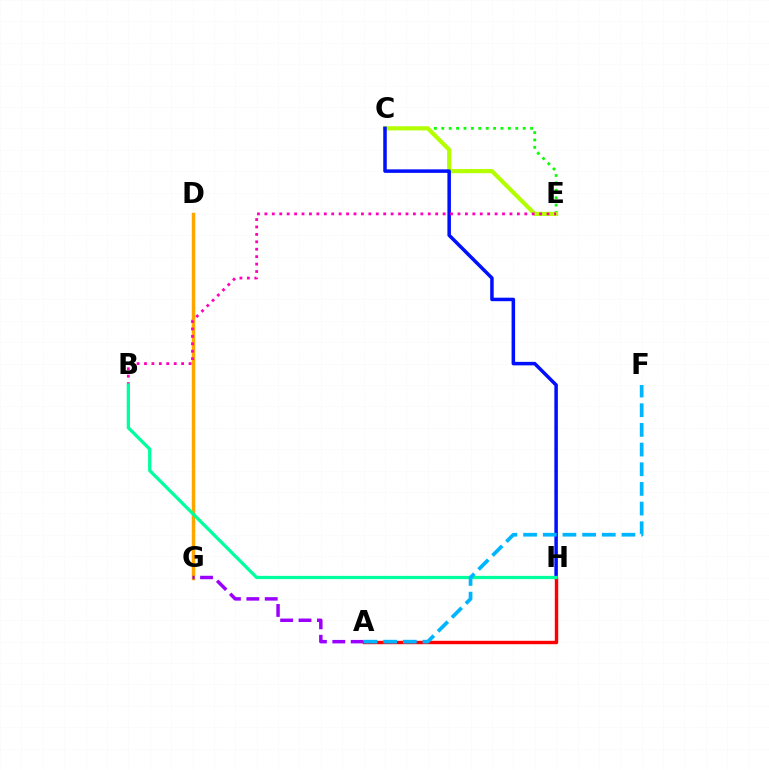{('C', 'E'): [{'color': '#08ff00', 'line_style': 'dotted', 'thickness': 2.01}, {'color': '#b3ff00', 'line_style': 'solid', 'thickness': 2.98}], ('D', 'G'): [{'color': '#ffa500', 'line_style': 'solid', 'thickness': 2.49}], ('A', 'G'): [{'color': '#9b00ff', 'line_style': 'dashed', 'thickness': 2.5}], ('C', 'H'): [{'color': '#0010ff', 'line_style': 'solid', 'thickness': 2.53}], ('A', 'H'): [{'color': '#ff0000', 'line_style': 'solid', 'thickness': 2.45}], ('B', 'E'): [{'color': '#ff00bd', 'line_style': 'dotted', 'thickness': 2.02}], ('B', 'H'): [{'color': '#00ff9d', 'line_style': 'solid', 'thickness': 2.36}], ('A', 'F'): [{'color': '#00b5ff', 'line_style': 'dashed', 'thickness': 2.67}]}